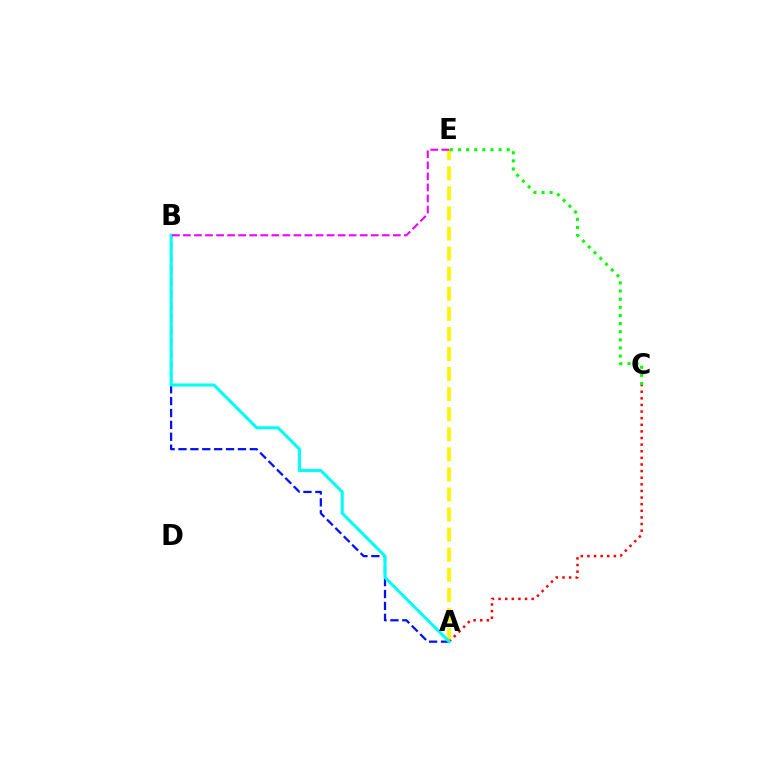{('A', 'E'): [{'color': '#fcf500', 'line_style': 'dashed', 'thickness': 2.73}], ('A', 'C'): [{'color': '#ff0000', 'line_style': 'dotted', 'thickness': 1.8}], ('A', 'B'): [{'color': '#0010ff', 'line_style': 'dashed', 'thickness': 1.62}, {'color': '#00fff6', 'line_style': 'solid', 'thickness': 2.2}], ('C', 'E'): [{'color': '#08ff00', 'line_style': 'dotted', 'thickness': 2.21}], ('B', 'E'): [{'color': '#ee00ff', 'line_style': 'dashed', 'thickness': 1.5}]}